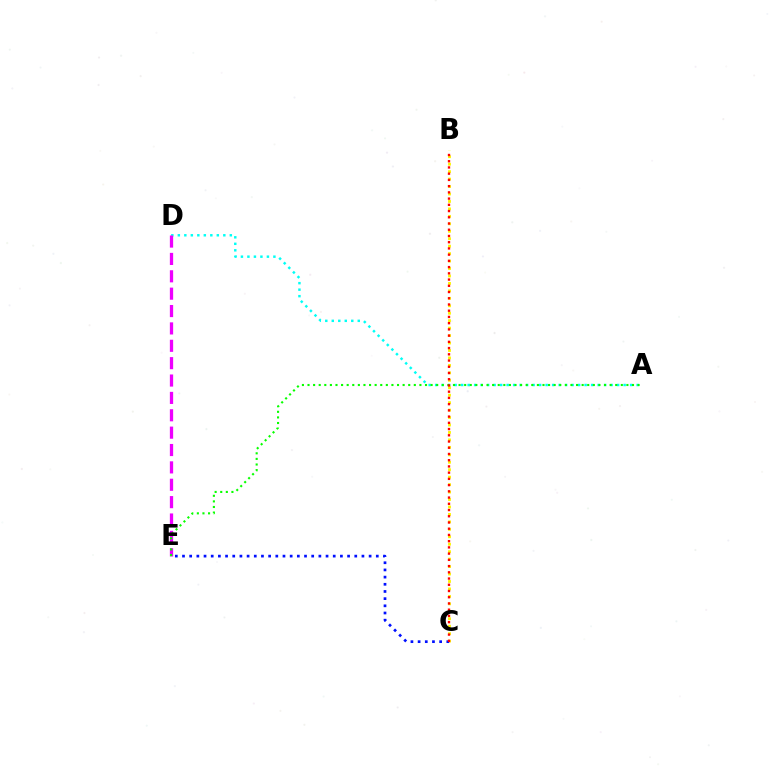{('A', 'D'): [{'color': '#00fff6', 'line_style': 'dotted', 'thickness': 1.77}], ('D', 'E'): [{'color': '#ee00ff', 'line_style': 'dashed', 'thickness': 2.36}], ('A', 'E'): [{'color': '#08ff00', 'line_style': 'dotted', 'thickness': 1.52}], ('B', 'C'): [{'color': '#fcf500', 'line_style': 'dotted', 'thickness': 2.02}, {'color': '#ff0000', 'line_style': 'dotted', 'thickness': 1.69}], ('C', 'E'): [{'color': '#0010ff', 'line_style': 'dotted', 'thickness': 1.95}]}